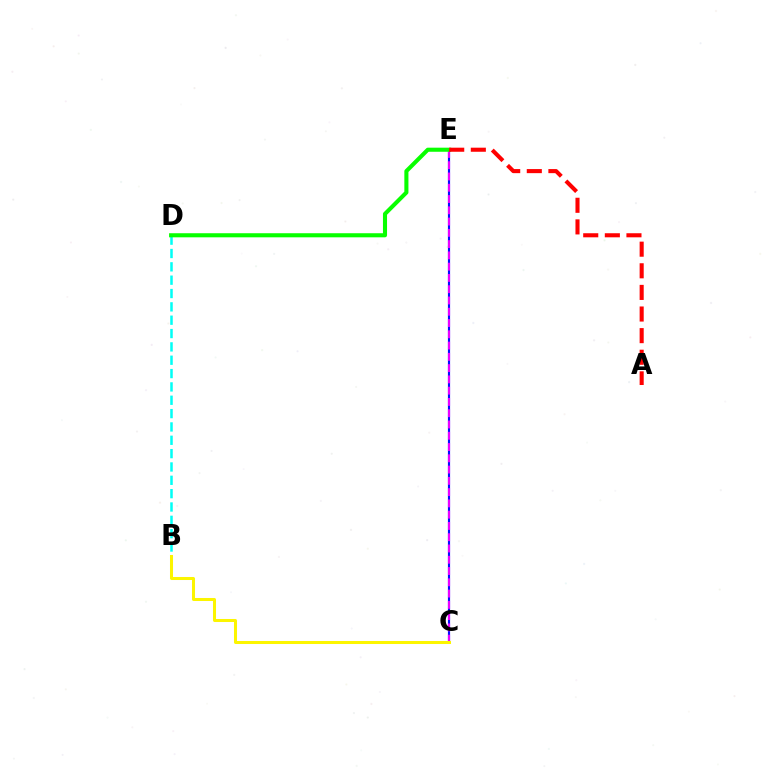{('C', 'E'): [{'color': '#0010ff', 'line_style': 'solid', 'thickness': 1.56}, {'color': '#ee00ff', 'line_style': 'dashed', 'thickness': 1.53}], ('B', 'D'): [{'color': '#00fff6', 'line_style': 'dashed', 'thickness': 1.81}], ('B', 'C'): [{'color': '#fcf500', 'line_style': 'solid', 'thickness': 2.17}], ('D', 'E'): [{'color': '#08ff00', 'line_style': 'solid', 'thickness': 2.94}], ('A', 'E'): [{'color': '#ff0000', 'line_style': 'dashed', 'thickness': 2.94}]}